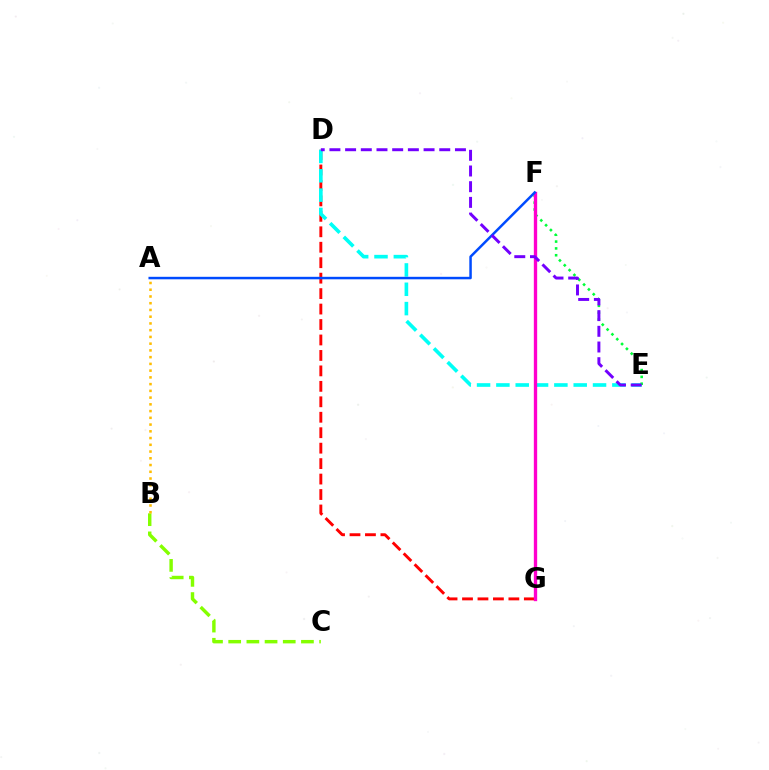{('D', 'G'): [{'color': '#ff0000', 'line_style': 'dashed', 'thickness': 2.1}], ('D', 'E'): [{'color': '#00fff6', 'line_style': 'dashed', 'thickness': 2.63}, {'color': '#7200ff', 'line_style': 'dashed', 'thickness': 2.13}], ('B', 'C'): [{'color': '#84ff00', 'line_style': 'dashed', 'thickness': 2.47}], ('A', 'B'): [{'color': '#ffbd00', 'line_style': 'dotted', 'thickness': 1.83}], ('E', 'F'): [{'color': '#00ff39', 'line_style': 'dotted', 'thickness': 1.86}], ('F', 'G'): [{'color': '#ff00cf', 'line_style': 'solid', 'thickness': 2.4}], ('A', 'F'): [{'color': '#004bff', 'line_style': 'solid', 'thickness': 1.79}]}